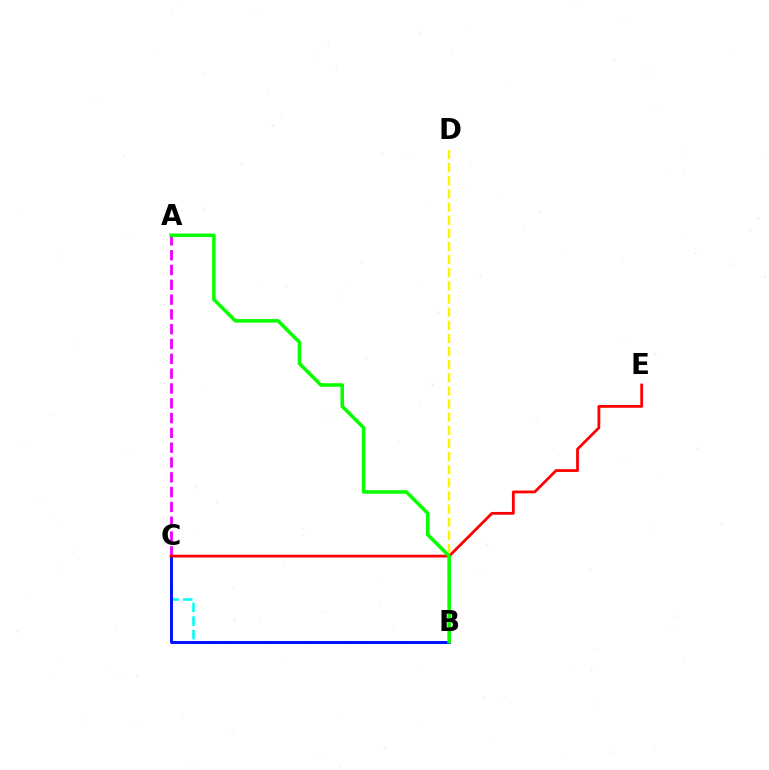{('B', 'C'): [{'color': '#00fff6', 'line_style': 'dashed', 'thickness': 1.85}, {'color': '#0010ff', 'line_style': 'solid', 'thickness': 2.11}], ('B', 'D'): [{'color': '#fcf500', 'line_style': 'dashed', 'thickness': 1.78}], ('A', 'C'): [{'color': '#ee00ff', 'line_style': 'dashed', 'thickness': 2.01}], ('C', 'E'): [{'color': '#ff0000', 'line_style': 'solid', 'thickness': 2.0}], ('A', 'B'): [{'color': '#08ff00', 'line_style': 'solid', 'thickness': 2.55}]}